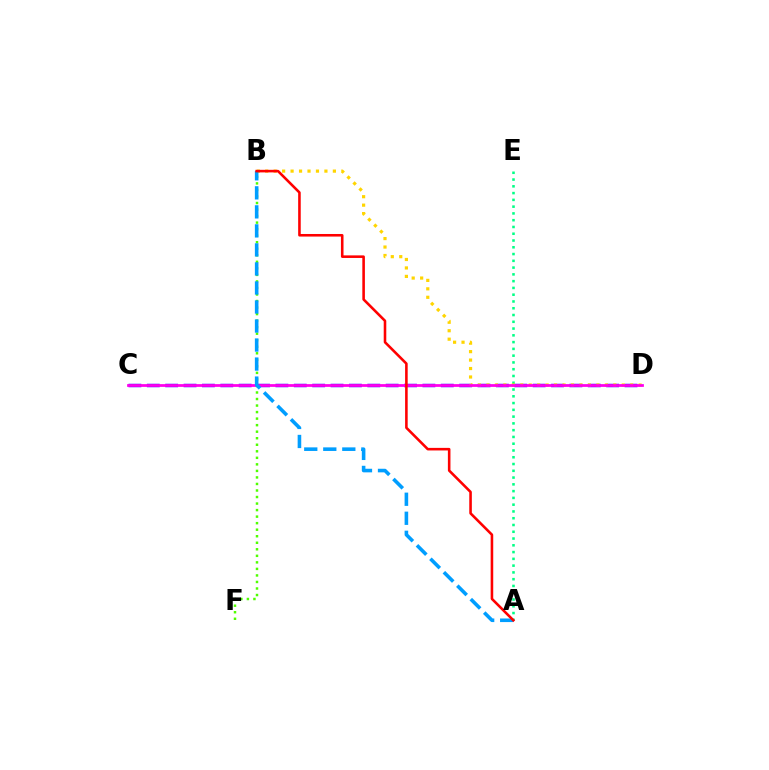{('B', 'F'): [{'color': '#4fff00', 'line_style': 'dotted', 'thickness': 1.78}], ('C', 'D'): [{'color': '#3700ff', 'line_style': 'dashed', 'thickness': 2.5}, {'color': '#ff00ed', 'line_style': 'solid', 'thickness': 1.99}], ('A', 'E'): [{'color': '#00ff86', 'line_style': 'dotted', 'thickness': 1.84}], ('B', 'D'): [{'color': '#ffd500', 'line_style': 'dotted', 'thickness': 2.3}], ('A', 'B'): [{'color': '#009eff', 'line_style': 'dashed', 'thickness': 2.58}, {'color': '#ff0000', 'line_style': 'solid', 'thickness': 1.86}]}